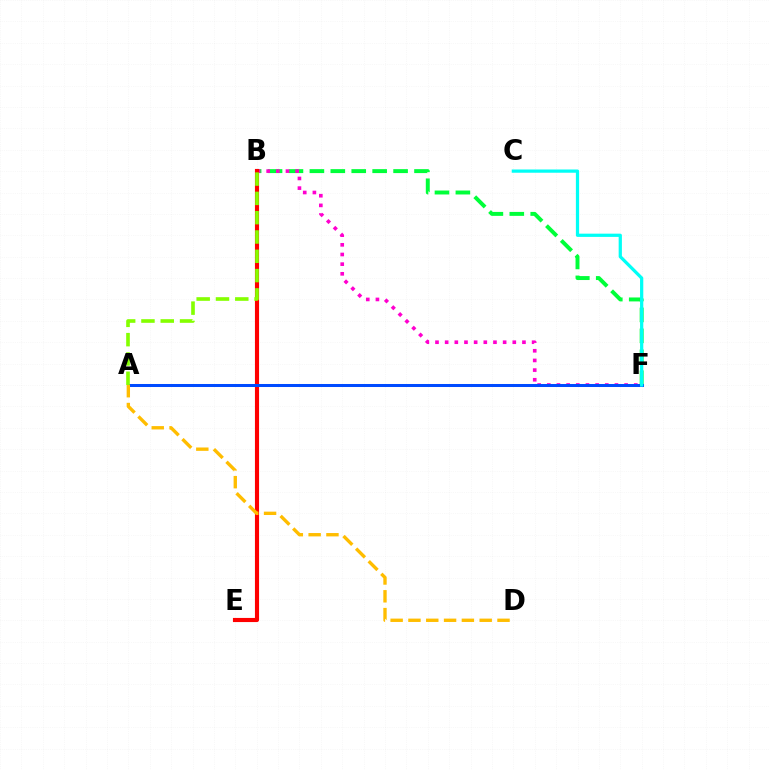{('B', 'F'): [{'color': '#00ff39', 'line_style': 'dashed', 'thickness': 2.84}, {'color': '#ff00cf', 'line_style': 'dotted', 'thickness': 2.62}], ('B', 'E'): [{'color': '#ff0000', 'line_style': 'solid', 'thickness': 2.97}], ('A', 'F'): [{'color': '#7200ff', 'line_style': 'dotted', 'thickness': 1.97}, {'color': '#004bff', 'line_style': 'solid', 'thickness': 2.17}], ('C', 'F'): [{'color': '#00fff6', 'line_style': 'solid', 'thickness': 2.33}], ('A', 'D'): [{'color': '#ffbd00', 'line_style': 'dashed', 'thickness': 2.42}], ('A', 'B'): [{'color': '#84ff00', 'line_style': 'dashed', 'thickness': 2.62}]}